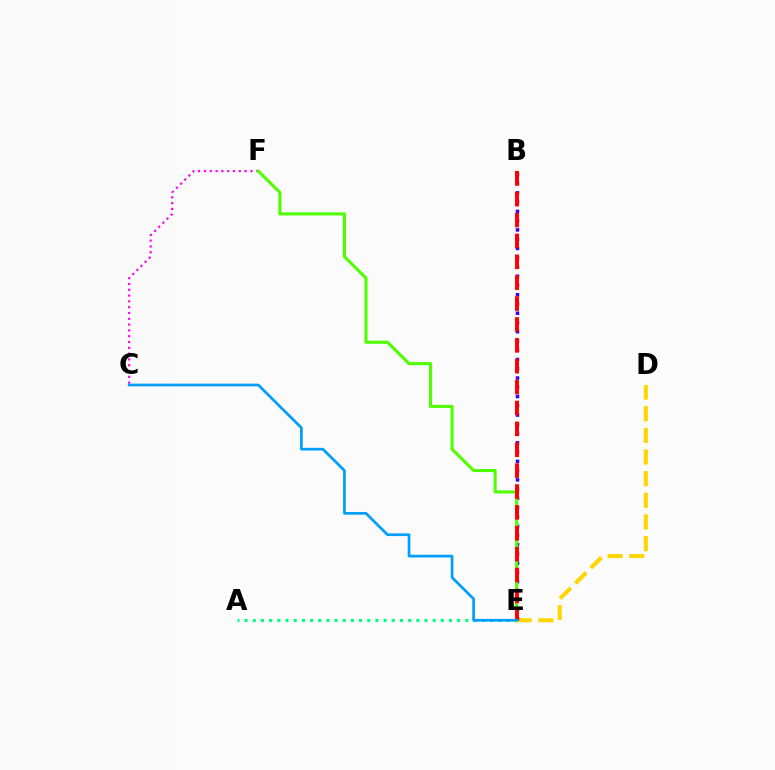{('D', 'E'): [{'color': '#ffd500', 'line_style': 'dashed', 'thickness': 2.94}], ('C', 'F'): [{'color': '#ff00ed', 'line_style': 'dotted', 'thickness': 1.58}], ('B', 'E'): [{'color': '#3700ff', 'line_style': 'dotted', 'thickness': 2.52}, {'color': '#ff0000', 'line_style': 'dashed', 'thickness': 2.84}], ('A', 'E'): [{'color': '#00ff86', 'line_style': 'dotted', 'thickness': 2.22}], ('E', 'F'): [{'color': '#4fff00', 'line_style': 'solid', 'thickness': 2.22}], ('C', 'E'): [{'color': '#009eff', 'line_style': 'solid', 'thickness': 1.96}]}